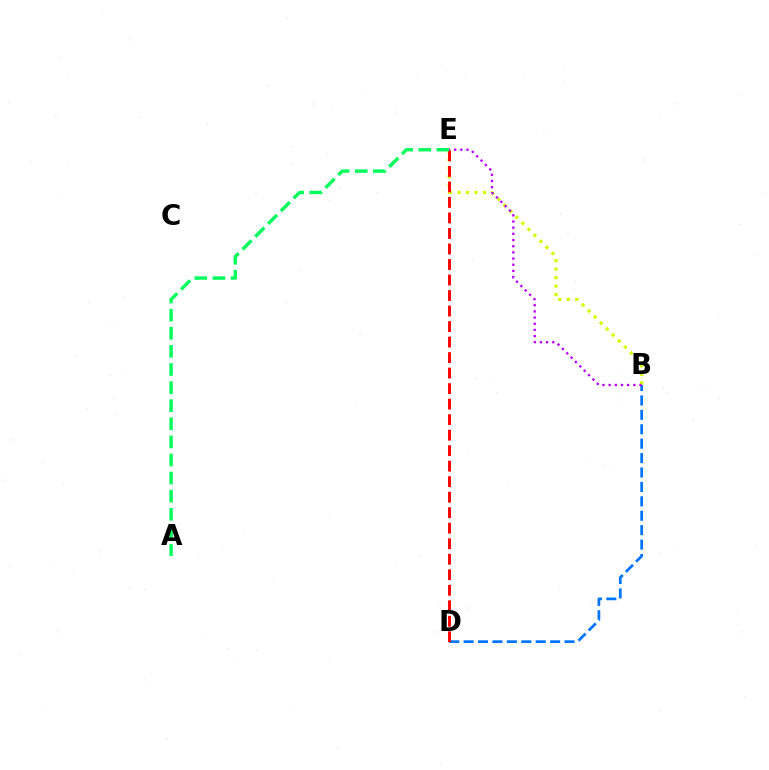{('B', 'E'): [{'color': '#d1ff00', 'line_style': 'dotted', 'thickness': 2.31}, {'color': '#b900ff', 'line_style': 'dotted', 'thickness': 1.68}], ('B', 'D'): [{'color': '#0074ff', 'line_style': 'dashed', 'thickness': 1.96}], ('D', 'E'): [{'color': '#ff0000', 'line_style': 'dashed', 'thickness': 2.11}], ('A', 'E'): [{'color': '#00ff5c', 'line_style': 'dashed', 'thickness': 2.46}]}